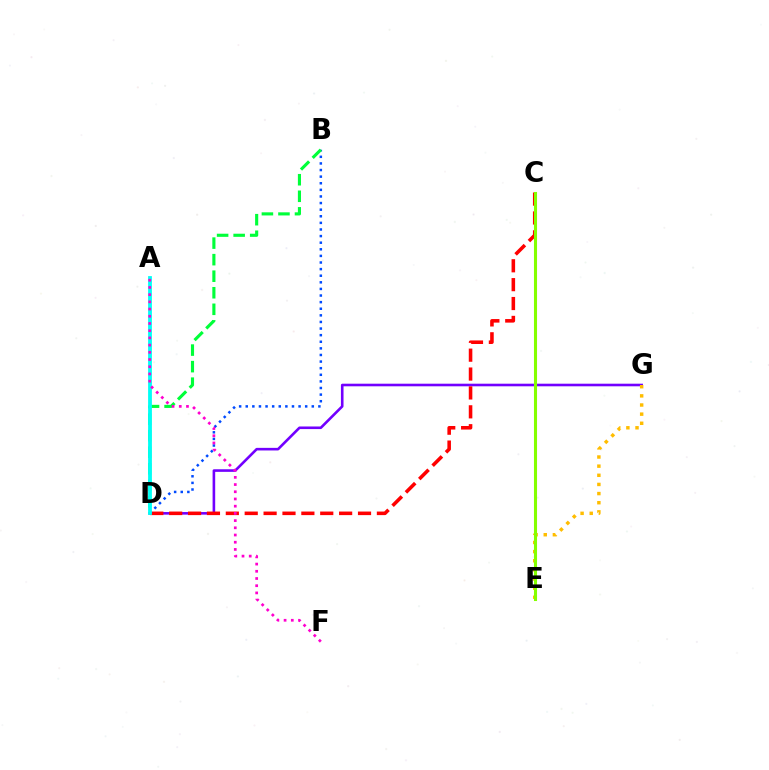{('D', 'G'): [{'color': '#7200ff', 'line_style': 'solid', 'thickness': 1.87}], ('E', 'G'): [{'color': '#ffbd00', 'line_style': 'dotted', 'thickness': 2.48}], ('C', 'D'): [{'color': '#ff0000', 'line_style': 'dashed', 'thickness': 2.57}], ('B', 'D'): [{'color': '#004bff', 'line_style': 'dotted', 'thickness': 1.79}, {'color': '#00ff39', 'line_style': 'dashed', 'thickness': 2.25}], ('C', 'E'): [{'color': '#84ff00', 'line_style': 'solid', 'thickness': 2.21}], ('A', 'D'): [{'color': '#00fff6', 'line_style': 'solid', 'thickness': 2.74}], ('A', 'F'): [{'color': '#ff00cf', 'line_style': 'dotted', 'thickness': 1.96}]}